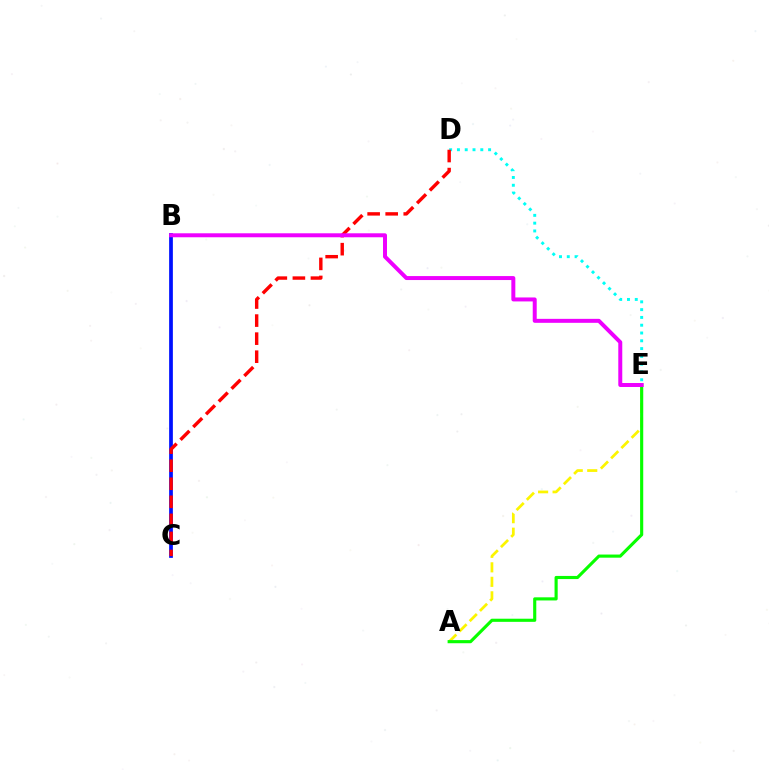{('D', 'E'): [{'color': '#00fff6', 'line_style': 'dotted', 'thickness': 2.12}], ('B', 'C'): [{'color': '#0010ff', 'line_style': 'solid', 'thickness': 2.69}], ('A', 'E'): [{'color': '#fcf500', 'line_style': 'dashed', 'thickness': 1.97}, {'color': '#08ff00', 'line_style': 'solid', 'thickness': 2.25}], ('C', 'D'): [{'color': '#ff0000', 'line_style': 'dashed', 'thickness': 2.45}], ('B', 'E'): [{'color': '#ee00ff', 'line_style': 'solid', 'thickness': 2.86}]}